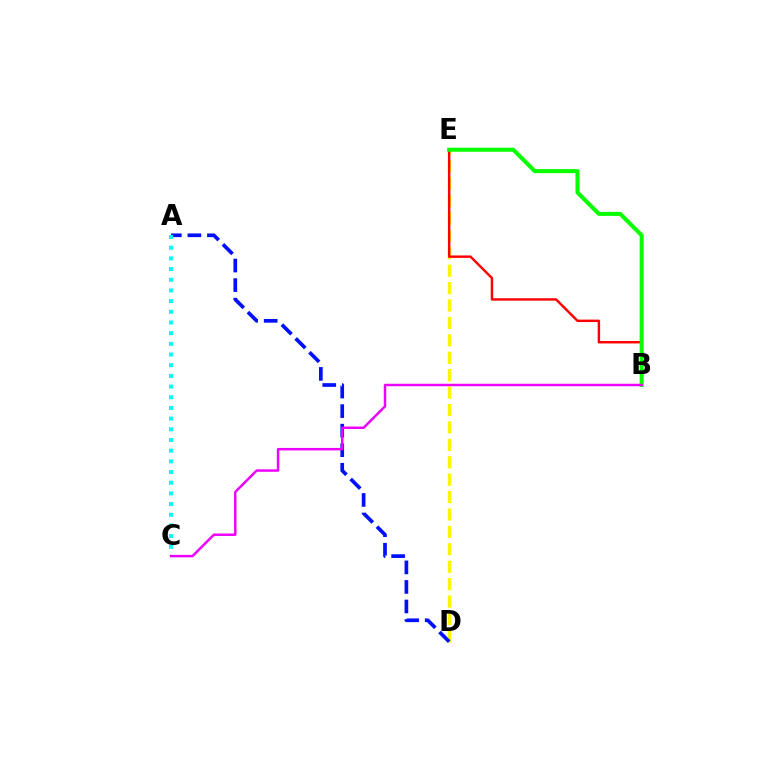{('D', 'E'): [{'color': '#fcf500', 'line_style': 'dashed', 'thickness': 2.37}], ('B', 'E'): [{'color': '#ff0000', 'line_style': 'solid', 'thickness': 1.75}, {'color': '#08ff00', 'line_style': 'solid', 'thickness': 2.92}], ('A', 'D'): [{'color': '#0010ff', 'line_style': 'dashed', 'thickness': 2.65}], ('A', 'C'): [{'color': '#00fff6', 'line_style': 'dotted', 'thickness': 2.9}], ('B', 'C'): [{'color': '#ee00ff', 'line_style': 'solid', 'thickness': 1.78}]}